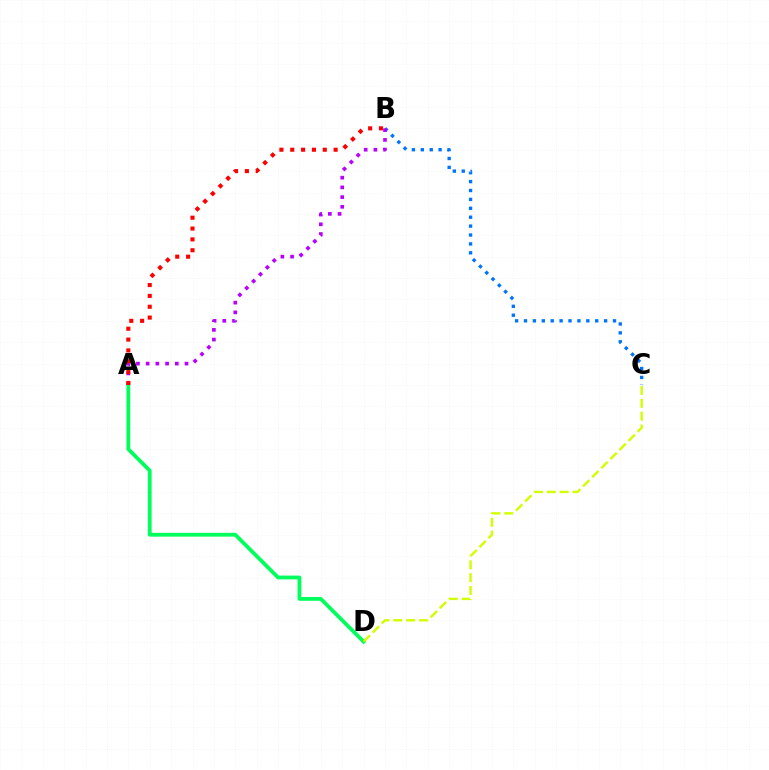{('B', 'C'): [{'color': '#0074ff', 'line_style': 'dotted', 'thickness': 2.42}], ('A', 'D'): [{'color': '#00ff5c', 'line_style': 'solid', 'thickness': 2.73}], ('A', 'B'): [{'color': '#b900ff', 'line_style': 'dotted', 'thickness': 2.64}, {'color': '#ff0000', 'line_style': 'dotted', 'thickness': 2.95}], ('C', 'D'): [{'color': '#d1ff00', 'line_style': 'dashed', 'thickness': 1.75}]}